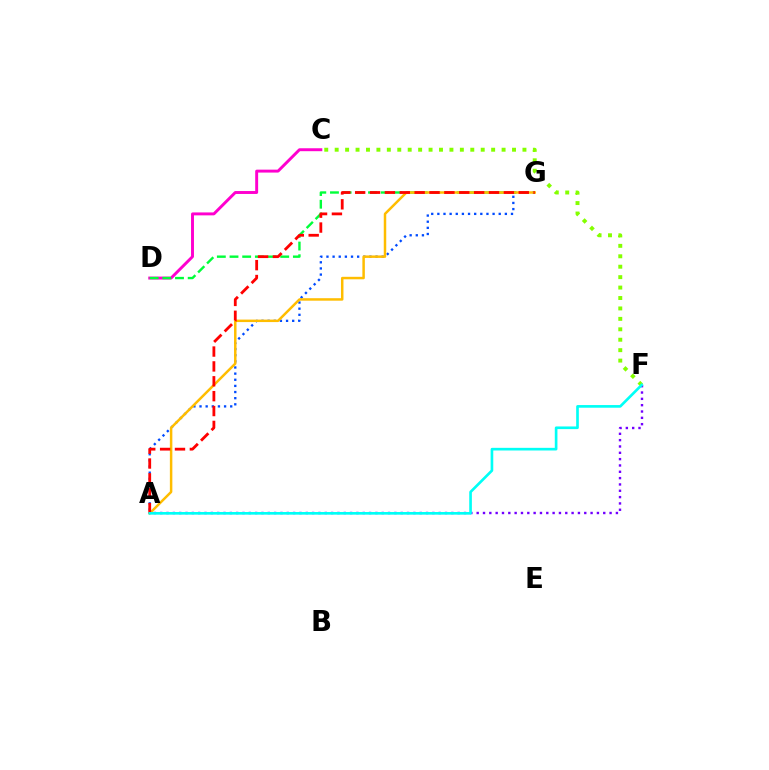{('C', 'D'): [{'color': '#ff00cf', 'line_style': 'solid', 'thickness': 2.11}], ('A', 'G'): [{'color': '#004bff', 'line_style': 'dotted', 'thickness': 1.67}, {'color': '#ffbd00', 'line_style': 'solid', 'thickness': 1.79}, {'color': '#ff0000', 'line_style': 'dashed', 'thickness': 2.02}], ('D', 'G'): [{'color': '#00ff39', 'line_style': 'dashed', 'thickness': 1.72}], ('C', 'F'): [{'color': '#84ff00', 'line_style': 'dotted', 'thickness': 2.83}], ('A', 'F'): [{'color': '#7200ff', 'line_style': 'dotted', 'thickness': 1.72}, {'color': '#00fff6', 'line_style': 'solid', 'thickness': 1.91}]}